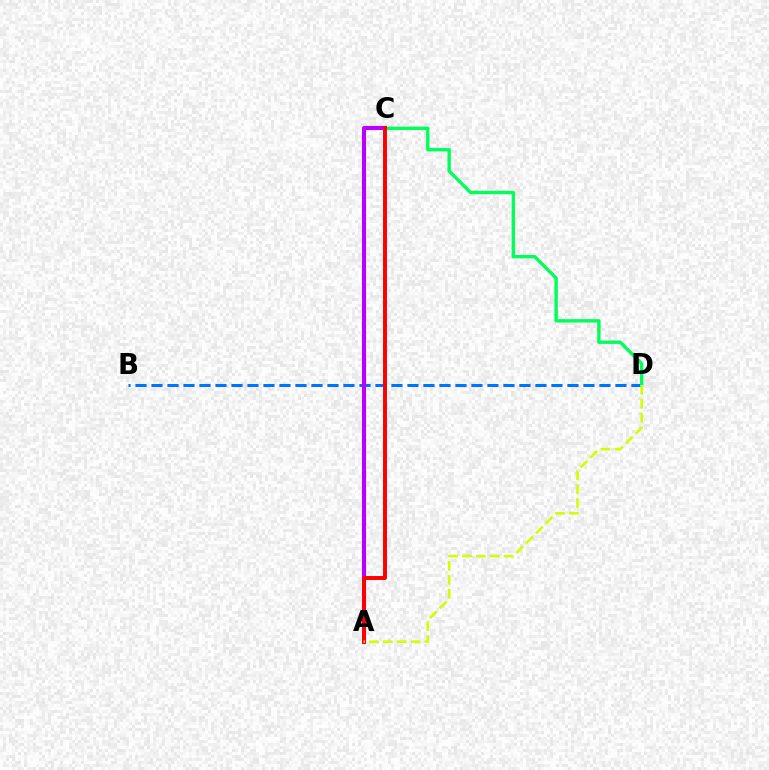{('B', 'D'): [{'color': '#0074ff', 'line_style': 'dashed', 'thickness': 2.17}], ('A', 'C'): [{'color': '#b900ff', 'line_style': 'solid', 'thickness': 2.93}, {'color': '#ff0000', 'line_style': 'solid', 'thickness': 2.84}], ('C', 'D'): [{'color': '#00ff5c', 'line_style': 'solid', 'thickness': 2.43}], ('A', 'D'): [{'color': '#d1ff00', 'line_style': 'dashed', 'thickness': 1.88}]}